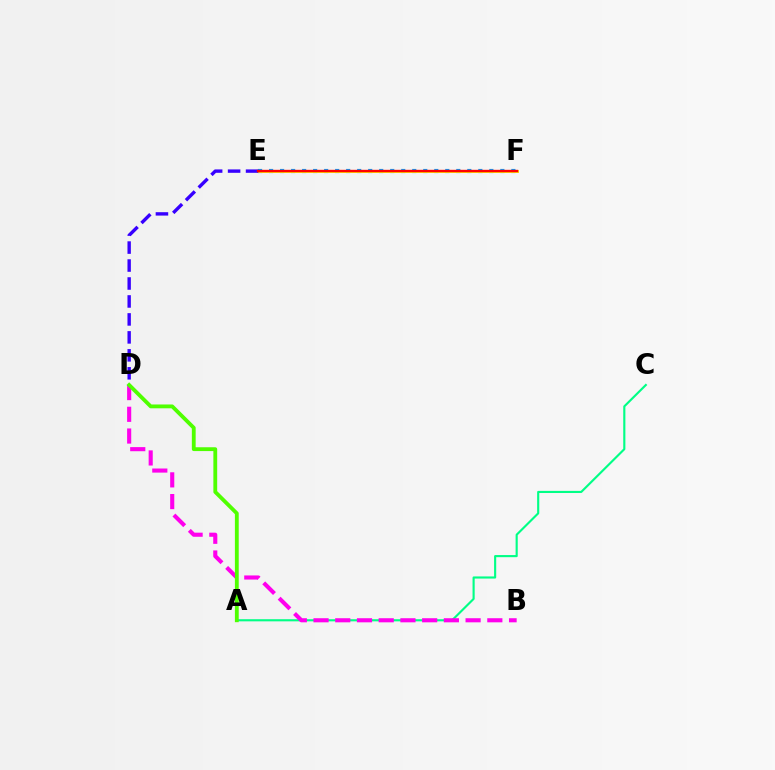{('A', 'C'): [{'color': '#00ff86', 'line_style': 'solid', 'thickness': 1.53}], ('B', 'D'): [{'color': '#ff00ed', 'line_style': 'dashed', 'thickness': 2.95}], ('E', 'F'): [{'color': '#009eff', 'line_style': 'dotted', 'thickness': 2.99}, {'color': '#ffd500', 'line_style': 'solid', 'thickness': 2.11}, {'color': '#ff0000', 'line_style': 'solid', 'thickness': 1.7}], ('D', 'E'): [{'color': '#3700ff', 'line_style': 'dashed', 'thickness': 2.44}], ('A', 'D'): [{'color': '#4fff00', 'line_style': 'solid', 'thickness': 2.75}]}